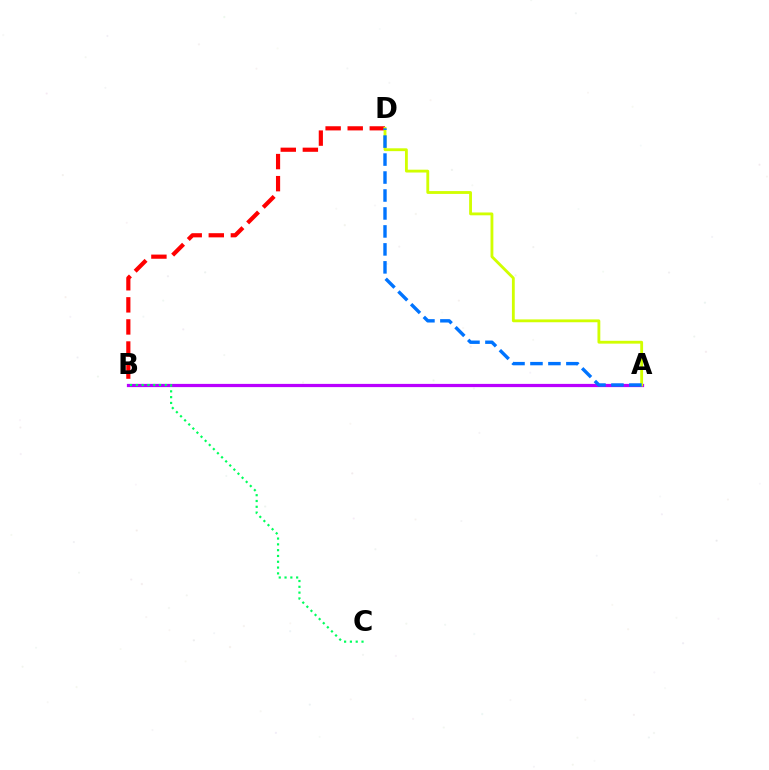{('A', 'B'): [{'color': '#b900ff', 'line_style': 'solid', 'thickness': 2.32}], ('B', 'D'): [{'color': '#ff0000', 'line_style': 'dashed', 'thickness': 3.0}], ('A', 'D'): [{'color': '#d1ff00', 'line_style': 'solid', 'thickness': 2.04}, {'color': '#0074ff', 'line_style': 'dashed', 'thickness': 2.44}], ('B', 'C'): [{'color': '#00ff5c', 'line_style': 'dotted', 'thickness': 1.58}]}